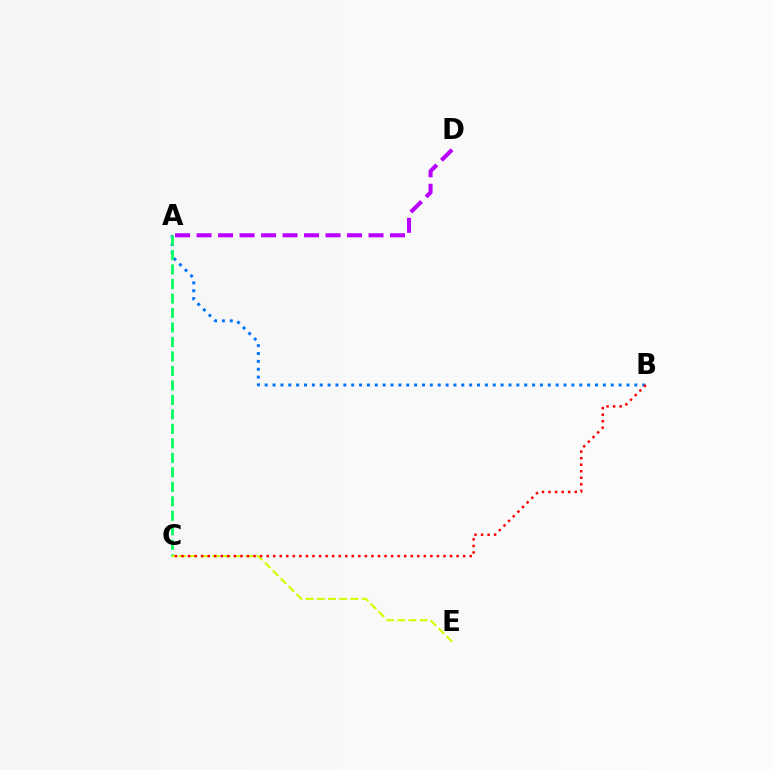{('A', 'B'): [{'color': '#0074ff', 'line_style': 'dotted', 'thickness': 2.14}], ('A', 'D'): [{'color': '#b900ff', 'line_style': 'dashed', 'thickness': 2.92}], ('A', 'C'): [{'color': '#00ff5c', 'line_style': 'dashed', 'thickness': 1.97}], ('C', 'E'): [{'color': '#d1ff00', 'line_style': 'dashed', 'thickness': 1.52}], ('B', 'C'): [{'color': '#ff0000', 'line_style': 'dotted', 'thickness': 1.78}]}